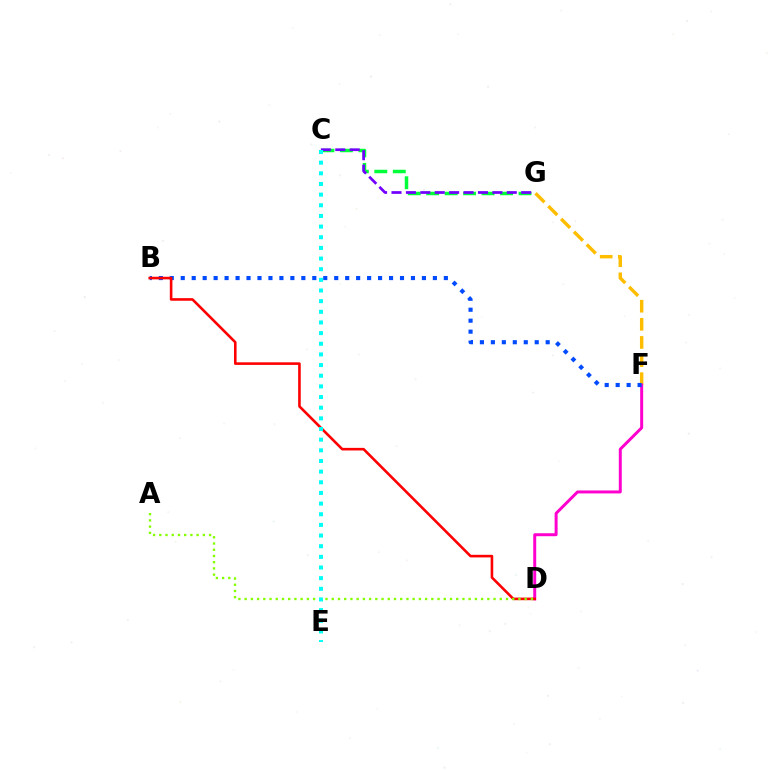{('F', 'G'): [{'color': '#ffbd00', 'line_style': 'dashed', 'thickness': 2.46}], ('D', 'F'): [{'color': '#ff00cf', 'line_style': 'solid', 'thickness': 2.14}], ('C', 'G'): [{'color': '#00ff39', 'line_style': 'dashed', 'thickness': 2.51}, {'color': '#7200ff', 'line_style': 'dashed', 'thickness': 1.96}], ('B', 'F'): [{'color': '#004bff', 'line_style': 'dotted', 'thickness': 2.98}], ('B', 'D'): [{'color': '#ff0000', 'line_style': 'solid', 'thickness': 1.87}], ('A', 'D'): [{'color': '#84ff00', 'line_style': 'dotted', 'thickness': 1.69}], ('C', 'E'): [{'color': '#00fff6', 'line_style': 'dotted', 'thickness': 2.89}]}